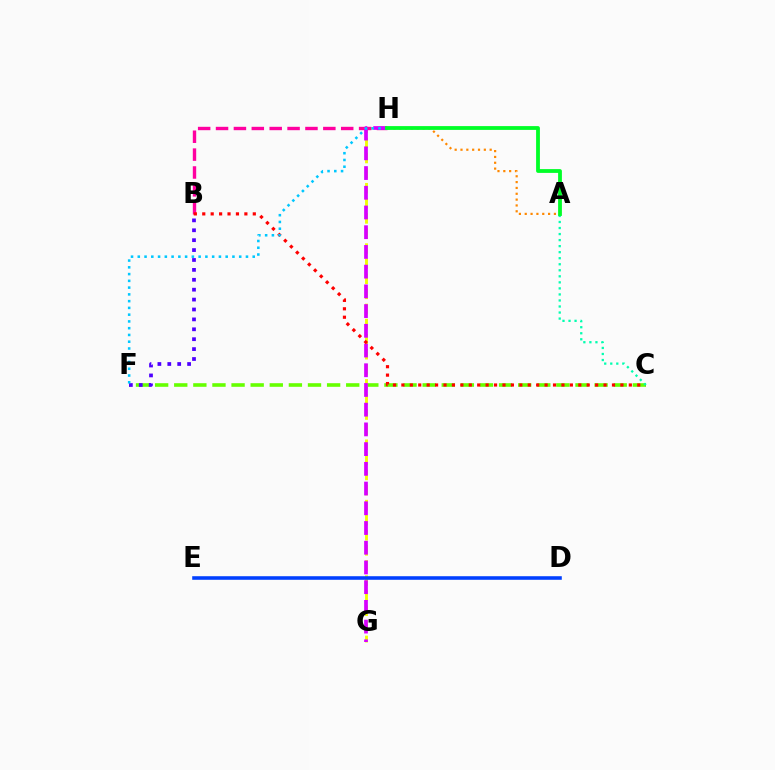{('A', 'H'): [{'color': '#ff8800', 'line_style': 'dotted', 'thickness': 1.59}, {'color': '#00ff27', 'line_style': 'solid', 'thickness': 2.73}], ('C', 'F'): [{'color': '#66ff00', 'line_style': 'dashed', 'thickness': 2.6}], ('G', 'H'): [{'color': '#eeff00', 'line_style': 'dashed', 'thickness': 2.05}, {'color': '#d600ff', 'line_style': 'dashed', 'thickness': 2.68}], ('B', 'H'): [{'color': '#ff00a0', 'line_style': 'dashed', 'thickness': 2.43}], ('D', 'E'): [{'color': '#003fff', 'line_style': 'solid', 'thickness': 2.57}], ('B', 'C'): [{'color': '#ff0000', 'line_style': 'dotted', 'thickness': 2.29}], ('B', 'F'): [{'color': '#4f00ff', 'line_style': 'dotted', 'thickness': 2.69}], ('A', 'C'): [{'color': '#00ffaf', 'line_style': 'dotted', 'thickness': 1.64}], ('F', 'H'): [{'color': '#00c7ff', 'line_style': 'dotted', 'thickness': 1.84}]}